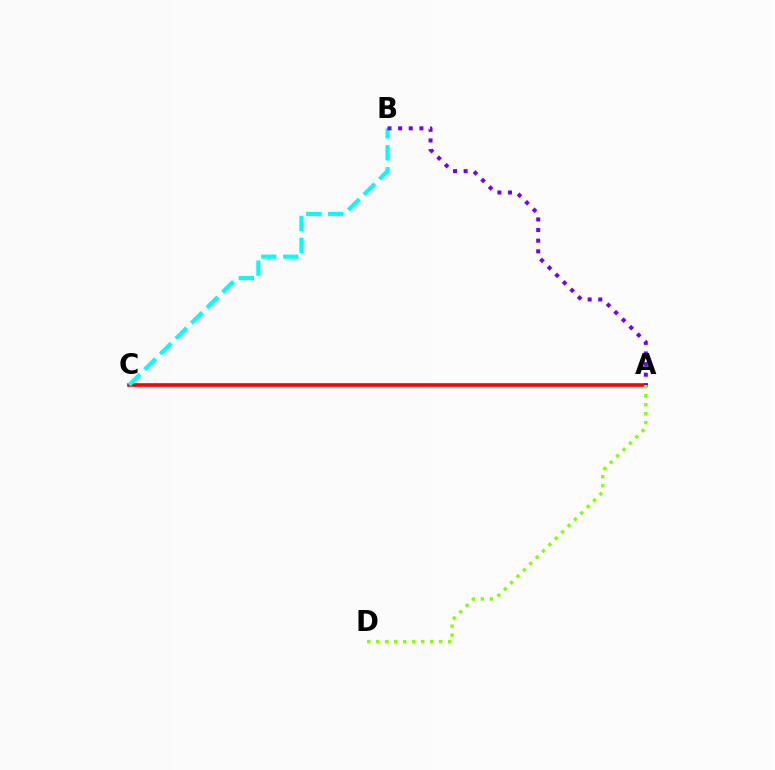{('A', 'C'): [{'color': '#ff0000', 'line_style': 'solid', 'thickness': 2.61}], ('B', 'C'): [{'color': '#00fff6', 'line_style': 'dashed', 'thickness': 2.98}], ('A', 'B'): [{'color': '#7200ff', 'line_style': 'dotted', 'thickness': 2.89}], ('A', 'D'): [{'color': '#84ff00', 'line_style': 'dotted', 'thickness': 2.44}]}